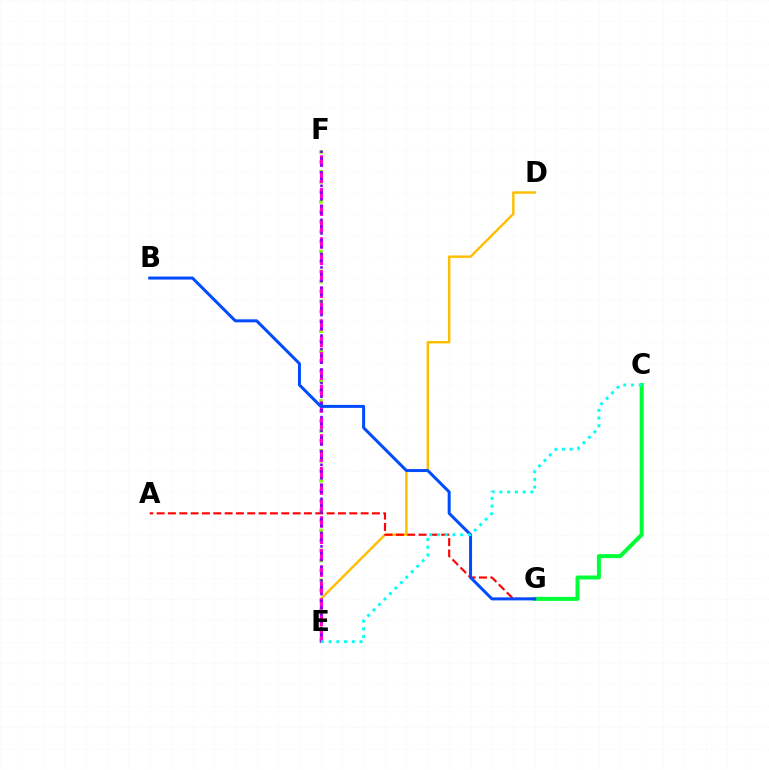{('D', 'E'): [{'color': '#ffbd00', 'line_style': 'solid', 'thickness': 1.74}], ('E', 'F'): [{'color': '#84ff00', 'line_style': 'dotted', 'thickness': 2.71}, {'color': '#ff00cf', 'line_style': 'dashed', 'thickness': 2.23}, {'color': '#7200ff', 'line_style': 'dotted', 'thickness': 1.85}], ('A', 'G'): [{'color': '#ff0000', 'line_style': 'dashed', 'thickness': 1.54}], ('C', 'G'): [{'color': '#00ff39', 'line_style': 'solid', 'thickness': 2.88}], ('B', 'G'): [{'color': '#004bff', 'line_style': 'solid', 'thickness': 2.16}], ('C', 'E'): [{'color': '#00fff6', 'line_style': 'dotted', 'thickness': 2.1}]}